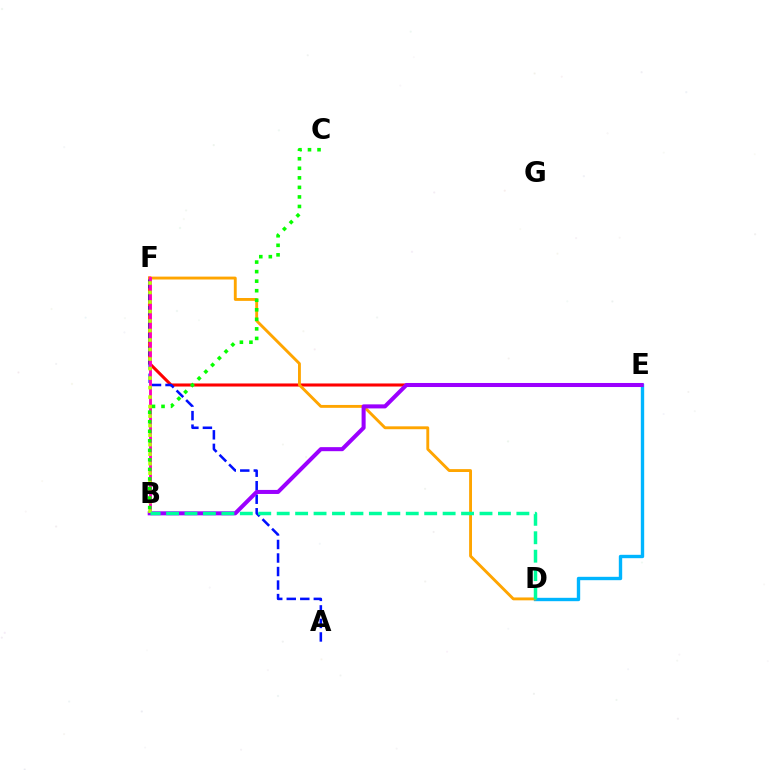{('E', 'F'): [{'color': '#ff0000', 'line_style': 'solid', 'thickness': 2.21}], ('D', 'E'): [{'color': '#00b5ff', 'line_style': 'solid', 'thickness': 2.43}], ('A', 'F'): [{'color': '#0010ff', 'line_style': 'dashed', 'thickness': 1.84}], ('D', 'F'): [{'color': '#ffa500', 'line_style': 'solid', 'thickness': 2.08}], ('B', 'F'): [{'color': '#ff00bd', 'line_style': 'solid', 'thickness': 2.07}, {'color': '#b3ff00', 'line_style': 'dotted', 'thickness': 2.58}], ('B', 'E'): [{'color': '#9b00ff', 'line_style': 'solid', 'thickness': 2.91}], ('B', 'C'): [{'color': '#08ff00', 'line_style': 'dotted', 'thickness': 2.59}], ('B', 'D'): [{'color': '#00ff9d', 'line_style': 'dashed', 'thickness': 2.5}]}